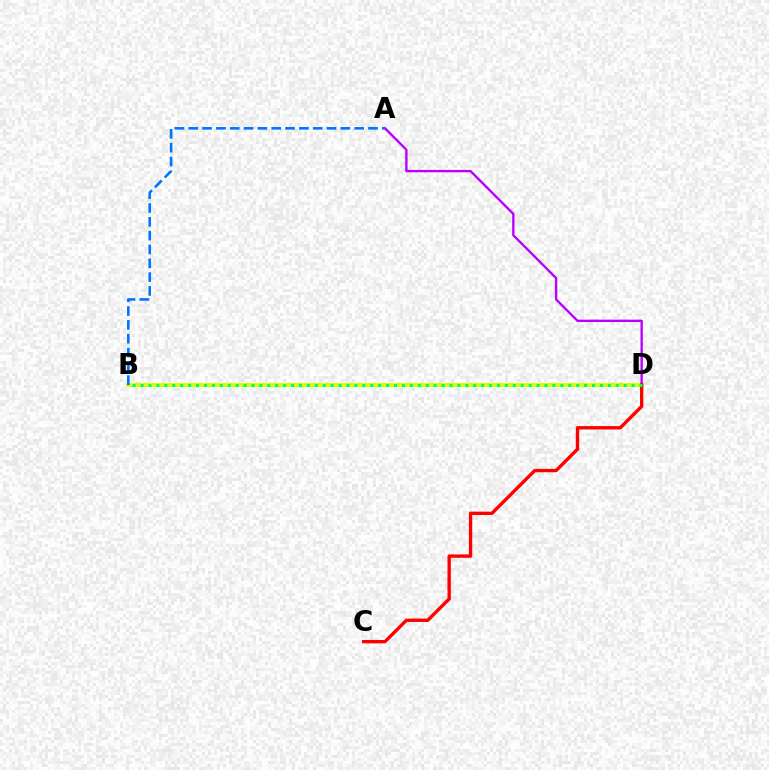{('B', 'D'): [{'color': '#d1ff00', 'line_style': 'solid', 'thickness': 2.79}, {'color': '#00ff5c', 'line_style': 'dotted', 'thickness': 2.15}], ('A', 'D'): [{'color': '#b900ff', 'line_style': 'solid', 'thickness': 1.7}], ('C', 'D'): [{'color': '#ff0000', 'line_style': 'solid', 'thickness': 2.41}], ('A', 'B'): [{'color': '#0074ff', 'line_style': 'dashed', 'thickness': 1.88}]}